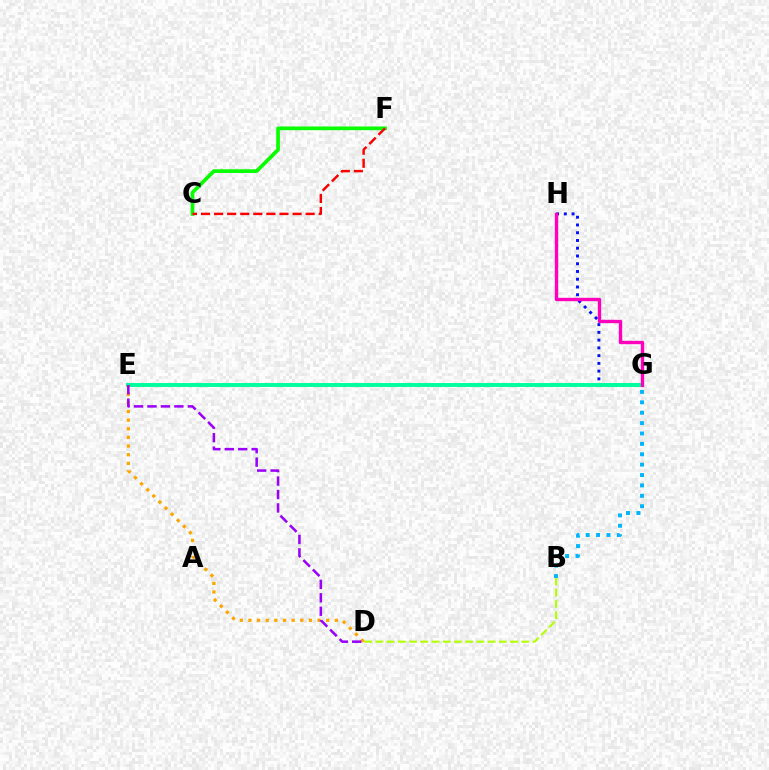{('G', 'H'): [{'color': '#0010ff', 'line_style': 'dotted', 'thickness': 2.11}, {'color': '#ff00bd', 'line_style': 'solid', 'thickness': 2.42}], ('C', 'F'): [{'color': '#08ff00', 'line_style': 'solid', 'thickness': 2.66}, {'color': '#ff0000', 'line_style': 'dashed', 'thickness': 1.78}], ('E', 'G'): [{'color': '#00ff9d', 'line_style': 'solid', 'thickness': 2.84}], ('D', 'E'): [{'color': '#ffa500', 'line_style': 'dotted', 'thickness': 2.35}, {'color': '#9b00ff', 'line_style': 'dashed', 'thickness': 1.83}], ('B', 'D'): [{'color': '#b3ff00', 'line_style': 'dashed', 'thickness': 1.52}], ('B', 'G'): [{'color': '#00b5ff', 'line_style': 'dotted', 'thickness': 2.82}]}